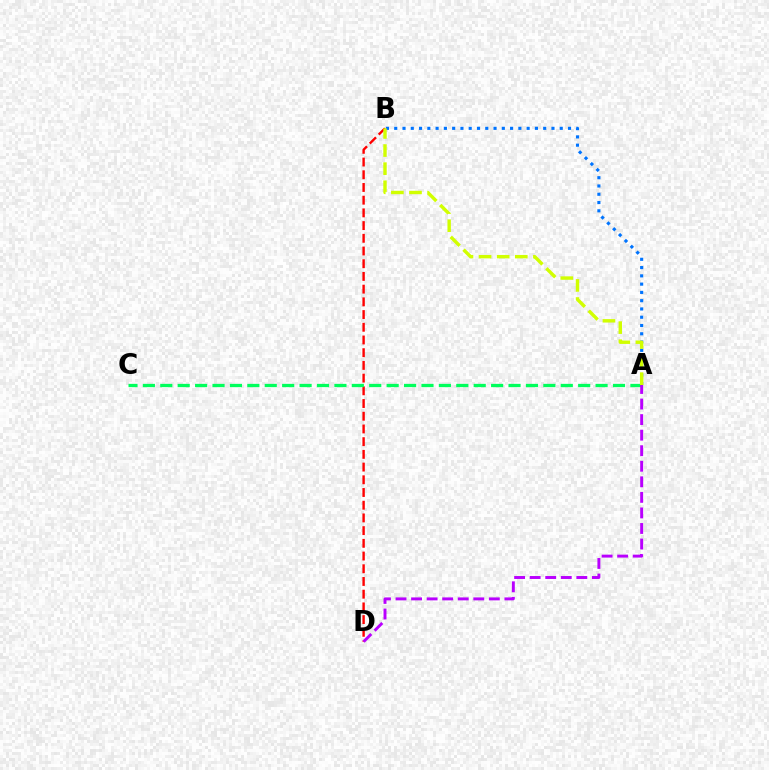{('B', 'D'): [{'color': '#ff0000', 'line_style': 'dashed', 'thickness': 1.73}], ('A', 'B'): [{'color': '#0074ff', 'line_style': 'dotted', 'thickness': 2.25}, {'color': '#d1ff00', 'line_style': 'dashed', 'thickness': 2.46}], ('A', 'C'): [{'color': '#00ff5c', 'line_style': 'dashed', 'thickness': 2.37}], ('A', 'D'): [{'color': '#b900ff', 'line_style': 'dashed', 'thickness': 2.11}]}